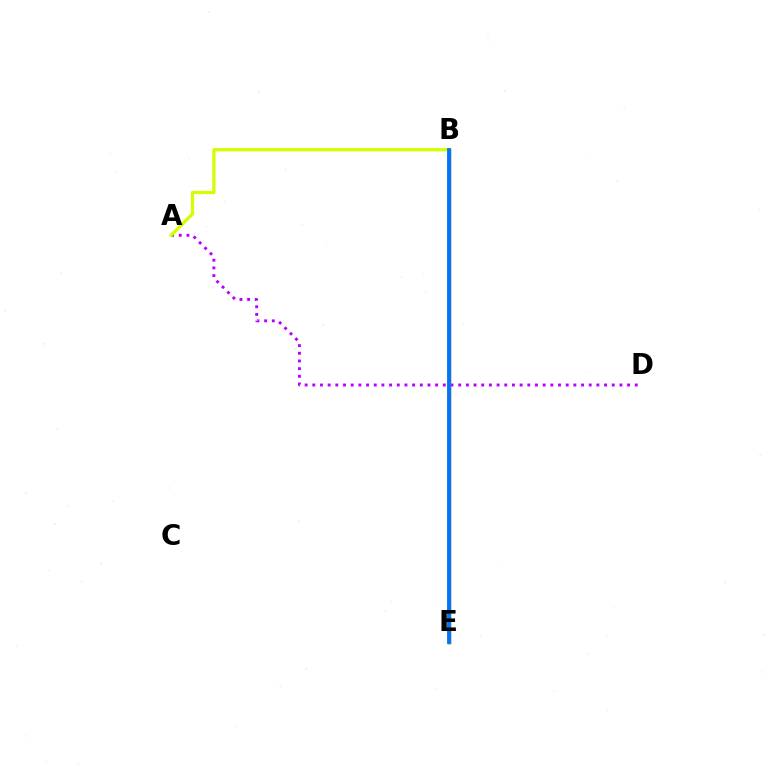{('B', 'E'): [{'color': '#ff0000', 'line_style': 'solid', 'thickness': 2.48}, {'color': '#00ff5c', 'line_style': 'solid', 'thickness': 2.33}, {'color': '#0074ff', 'line_style': 'solid', 'thickness': 2.73}], ('A', 'D'): [{'color': '#b900ff', 'line_style': 'dotted', 'thickness': 2.09}], ('A', 'B'): [{'color': '#d1ff00', 'line_style': 'solid', 'thickness': 2.34}]}